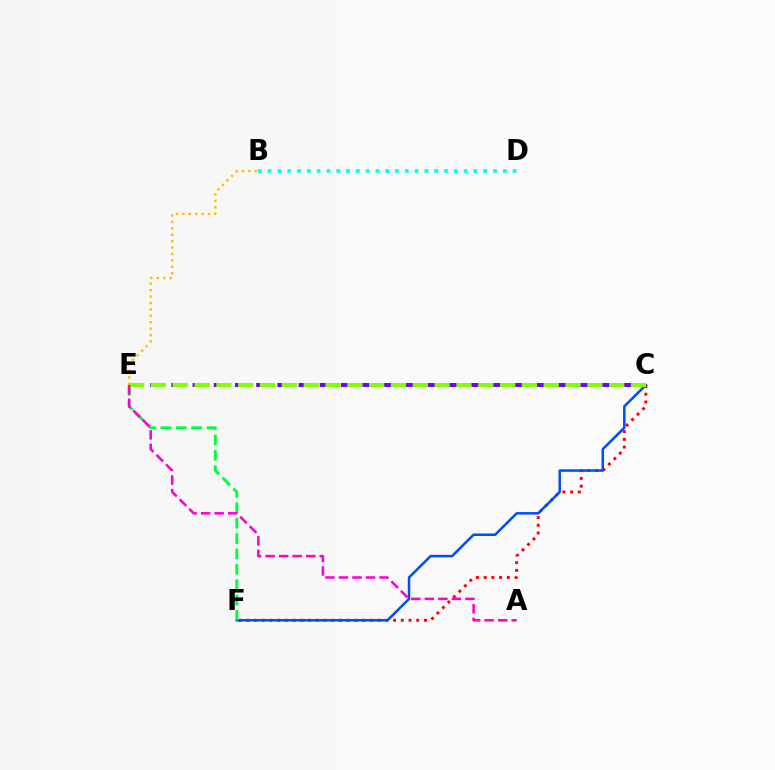{('C', 'F'): [{'color': '#ff0000', 'line_style': 'dotted', 'thickness': 2.1}, {'color': '#004bff', 'line_style': 'solid', 'thickness': 1.8}], ('E', 'F'): [{'color': '#00ff39', 'line_style': 'dashed', 'thickness': 2.09}], ('C', 'E'): [{'color': '#7200ff', 'line_style': 'dashed', 'thickness': 2.88}, {'color': '#84ff00', 'line_style': 'dashed', 'thickness': 2.96}], ('B', 'D'): [{'color': '#00fff6', 'line_style': 'dotted', 'thickness': 2.66}], ('B', 'E'): [{'color': '#ffbd00', 'line_style': 'dotted', 'thickness': 1.74}], ('A', 'E'): [{'color': '#ff00cf', 'line_style': 'dashed', 'thickness': 1.84}]}